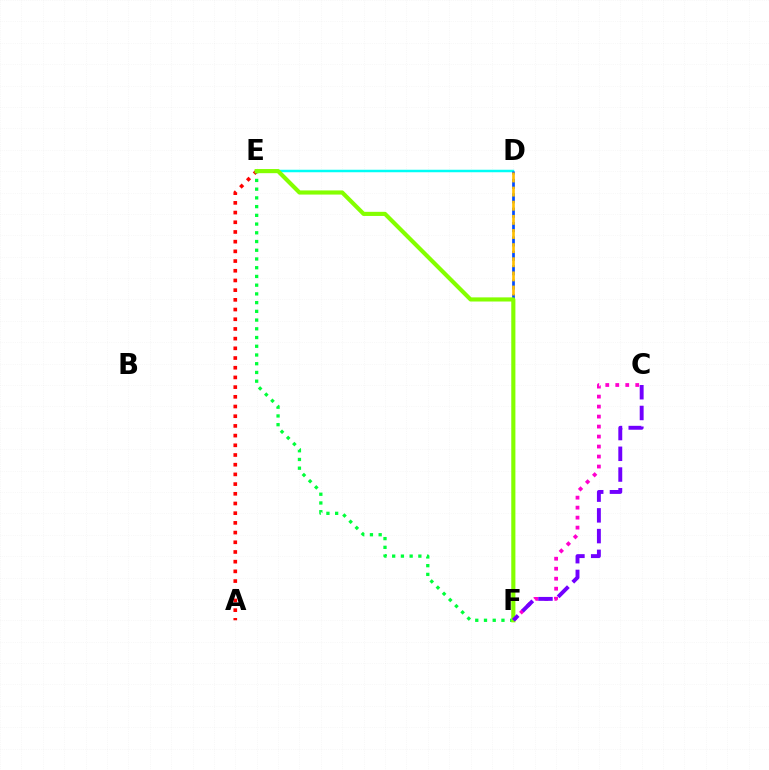{('A', 'E'): [{'color': '#ff0000', 'line_style': 'dotted', 'thickness': 2.63}], ('D', 'E'): [{'color': '#00fff6', 'line_style': 'solid', 'thickness': 1.79}], ('D', 'F'): [{'color': '#004bff', 'line_style': 'dashed', 'thickness': 1.95}, {'color': '#ffbd00', 'line_style': 'dashed', 'thickness': 1.92}], ('C', 'F'): [{'color': '#ff00cf', 'line_style': 'dotted', 'thickness': 2.71}, {'color': '#7200ff', 'line_style': 'dashed', 'thickness': 2.82}], ('E', 'F'): [{'color': '#00ff39', 'line_style': 'dotted', 'thickness': 2.37}, {'color': '#84ff00', 'line_style': 'solid', 'thickness': 2.98}]}